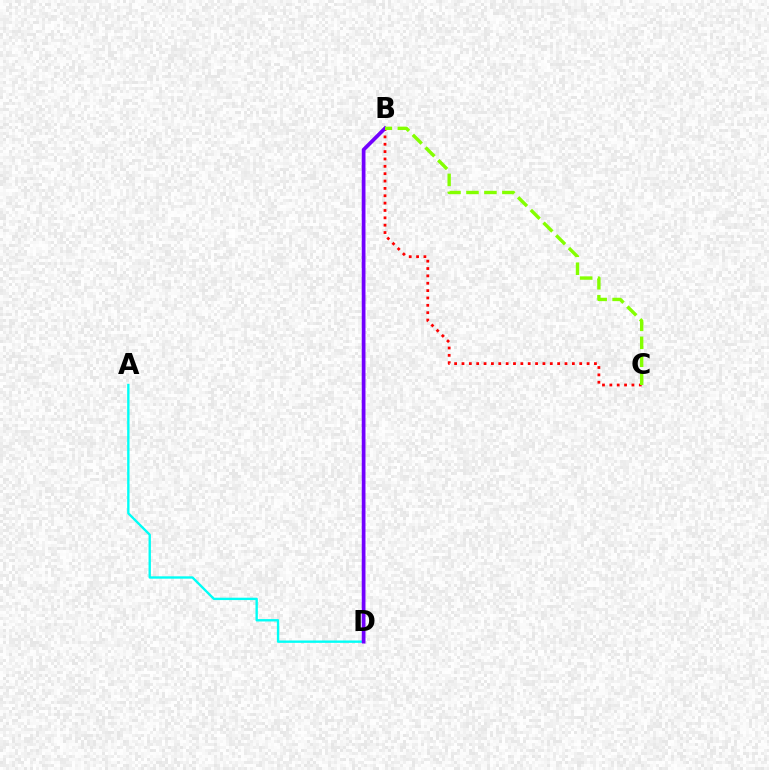{('B', 'C'): [{'color': '#ff0000', 'line_style': 'dotted', 'thickness': 2.0}, {'color': '#84ff00', 'line_style': 'dashed', 'thickness': 2.44}], ('A', 'D'): [{'color': '#00fff6', 'line_style': 'solid', 'thickness': 1.7}], ('B', 'D'): [{'color': '#7200ff', 'line_style': 'solid', 'thickness': 2.69}]}